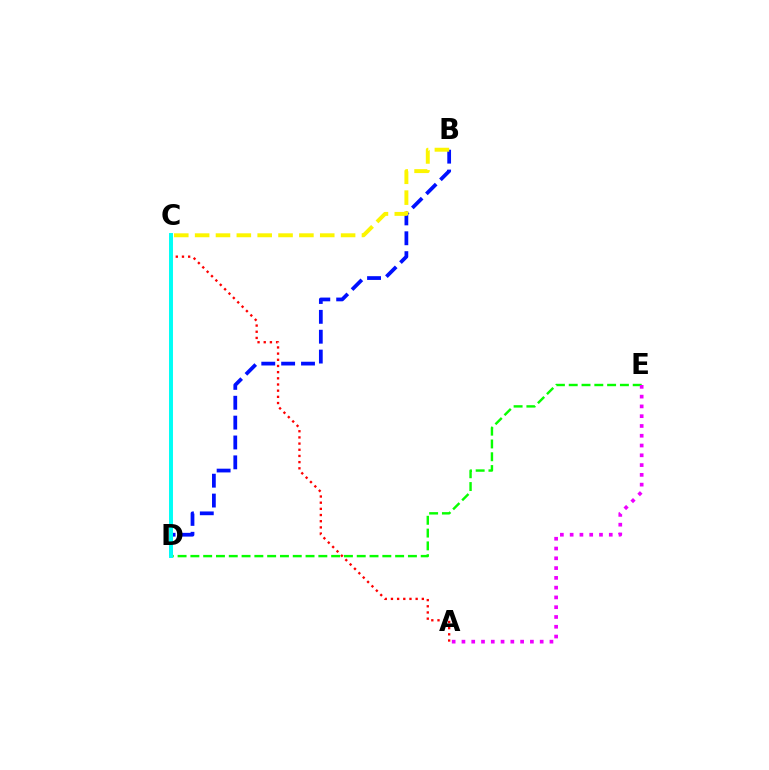{('A', 'C'): [{'color': '#ff0000', 'line_style': 'dotted', 'thickness': 1.68}], ('B', 'D'): [{'color': '#0010ff', 'line_style': 'dashed', 'thickness': 2.7}], ('B', 'C'): [{'color': '#fcf500', 'line_style': 'dashed', 'thickness': 2.83}], ('D', 'E'): [{'color': '#08ff00', 'line_style': 'dashed', 'thickness': 1.74}], ('A', 'E'): [{'color': '#ee00ff', 'line_style': 'dotted', 'thickness': 2.66}], ('C', 'D'): [{'color': '#00fff6', 'line_style': 'solid', 'thickness': 2.84}]}